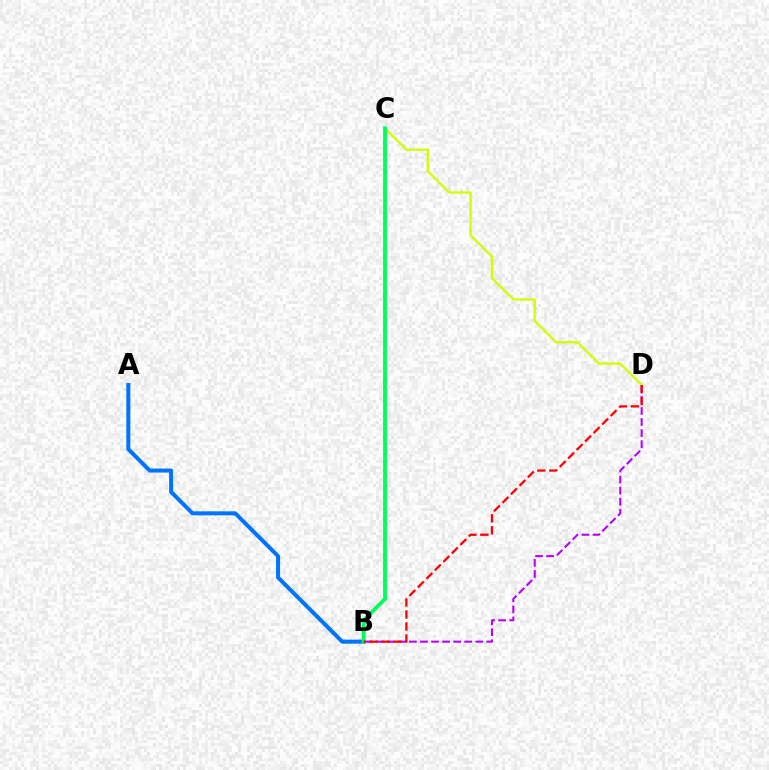{('B', 'D'): [{'color': '#b900ff', 'line_style': 'dashed', 'thickness': 1.5}, {'color': '#ff0000', 'line_style': 'dashed', 'thickness': 1.63}], ('A', 'B'): [{'color': '#0074ff', 'line_style': 'solid', 'thickness': 2.89}], ('C', 'D'): [{'color': '#d1ff00', 'line_style': 'solid', 'thickness': 1.67}], ('B', 'C'): [{'color': '#00ff5c', 'line_style': 'solid', 'thickness': 2.75}]}